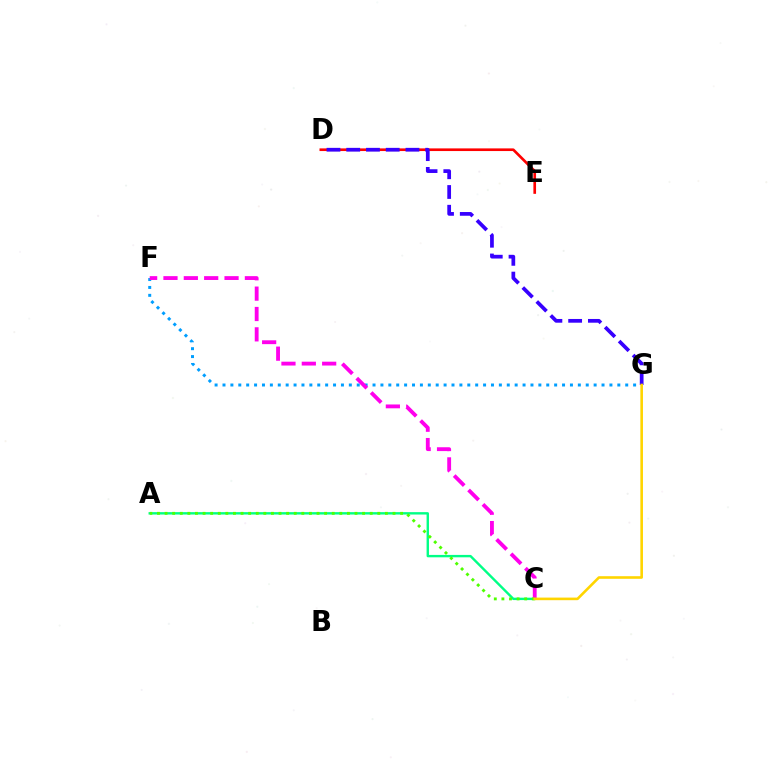{('F', 'G'): [{'color': '#009eff', 'line_style': 'dotted', 'thickness': 2.15}], ('A', 'C'): [{'color': '#00ff86', 'line_style': 'solid', 'thickness': 1.72}, {'color': '#4fff00', 'line_style': 'dotted', 'thickness': 2.06}], ('D', 'E'): [{'color': '#ff0000', 'line_style': 'solid', 'thickness': 1.92}], ('D', 'G'): [{'color': '#3700ff', 'line_style': 'dashed', 'thickness': 2.68}], ('C', 'F'): [{'color': '#ff00ed', 'line_style': 'dashed', 'thickness': 2.77}], ('C', 'G'): [{'color': '#ffd500', 'line_style': 'solid', 'thickness': 1.88}]}